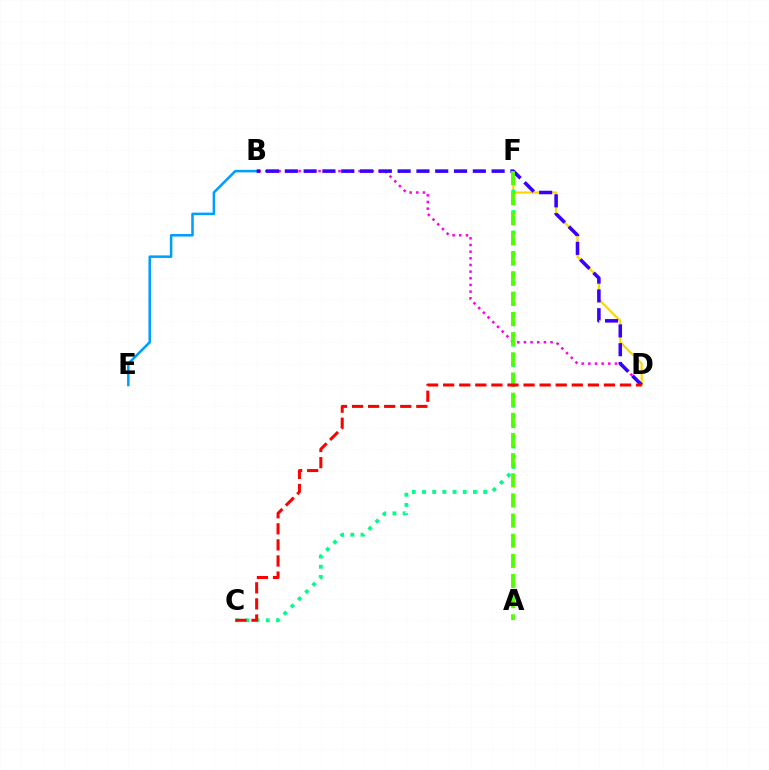{('B', 'D'): [{'color': '#ff00ed', 'line_style': 'dotted', 'thickness': 1.81}, {'color': '#3700ff', 'line_style': 'dashed', 'thickness': 2.55}], ('D', 'F'): [{'color': '#ffd500', 'line_style': 'solid', 'thickness': 1.6}], ('C', 'F'): [{'color': '#00ff86', 'line_style': 'dotted', 'thickness': 2.77}], ('B', 'E'): [{'color': '#009eff', 'line_style': 'solid', 'thickness': 1.83}], ('A', 'F'): [{'color': '#4fff00', 'line_style': 'dashed', 'thickness': 2.74}], ('C', 'D'): [{'color': '#ff0000', 'line_style': 'dashed', 'thickness': 2.18}]}